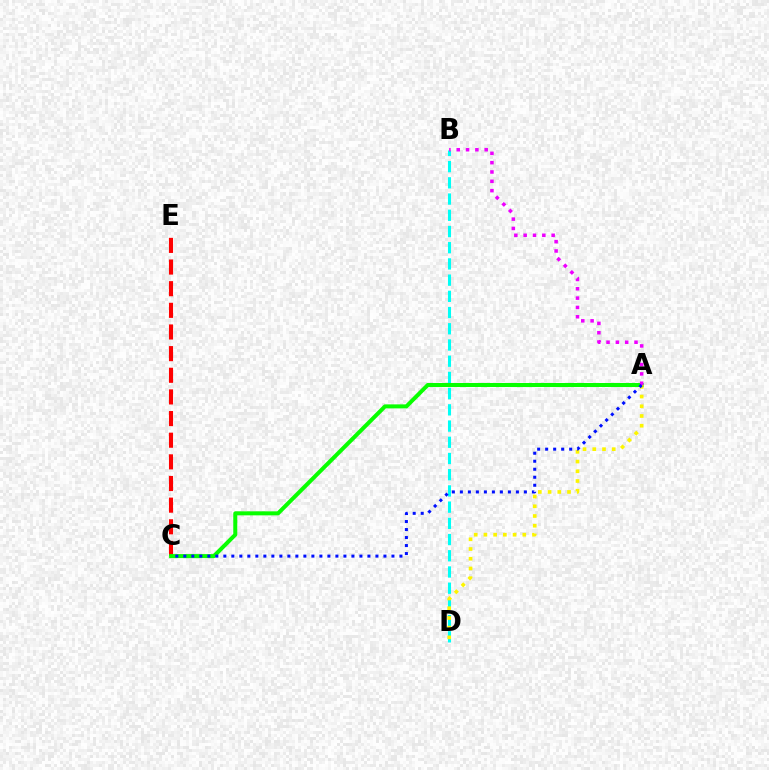{('B', 'D'): [{'color': '#00fff6', 'line_style': 'dashed', 'thickness': 2.2}], ('C', 'E'): [{'color': '#ff0000', 'line_style': 'dashed', 'thickness': 2.94}], ('A', 'C'): [{'color': '#08ff00', 'line_style': 'solid', 'thickness': 2.89}, {'color': '#0010ff', 'line_style': 'dotted', 'thickness': 2.17}], ('A', 'D'): [{'color': '#fcf500', 'line_style': 'dotted', 'thickness': 2.64}], ('A', 'B'): [{'color': '#ee00ff', 'line_style': 'dotted', 'thickness': 2.54}]}